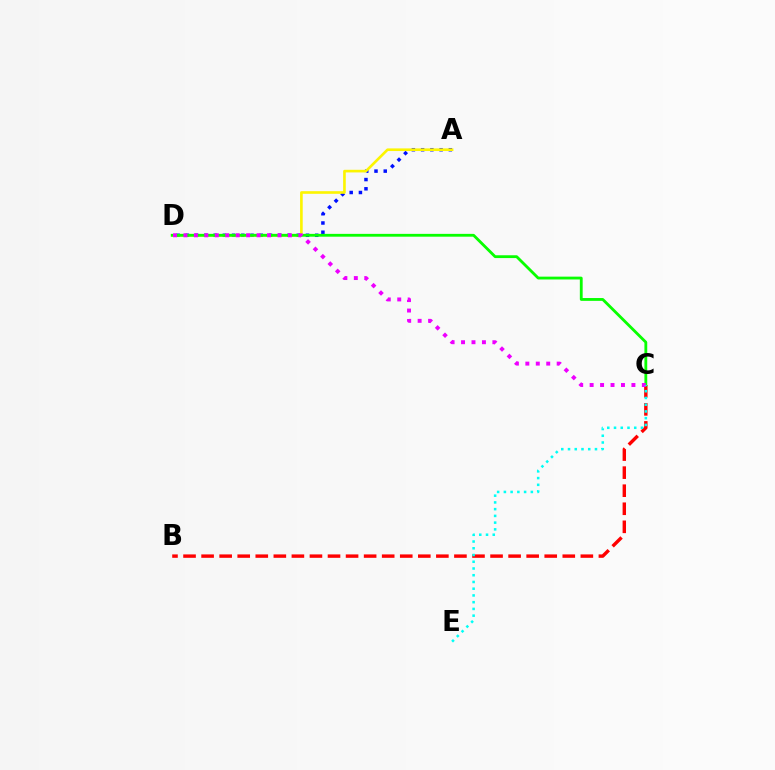{('A', 'D'): [{'color': '#0010ff', 'line_style': 'dotted', 'thickness': 2.51}, {'color': '#fcf500', 'line_style': 'solid', 'thickness': 1.9}], ('B', 'C'): [{'color': '#ff0000', 'line_style': 'dashed', 'thickness': 2.45}], ('C', 'D'): [{'color': '#08ff00', 'line_style': 'solid', 'thickness': 2.03}, {'color': '#ee00ff', 'line_style': 'dotted', 'thickness': 2.84}], ('C', 'E'): [{'color': '#00fff6', 'line_style': 'dotted', 'thickness': 1.83}]}